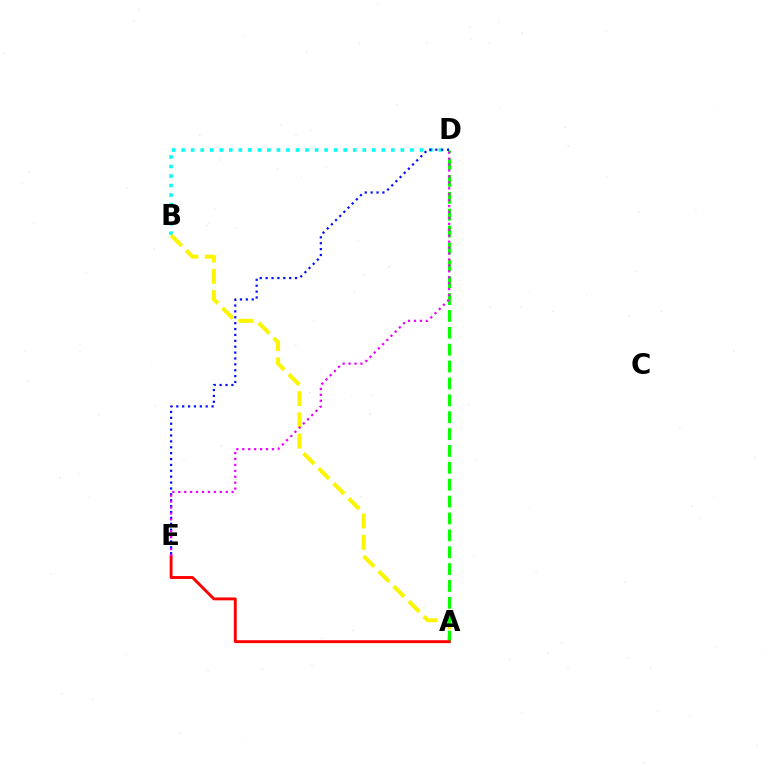{('B', 'D'): [{'color': '#00fff6', 'line_style': 'dotted', 'thickness': 2.59}], ('A', 'B'): [{'color': '#fcf500', 'line_style': 'dashed', 'thickness': 2.89}], ('A', 'D'): [{'color': '#08ff00', 'line_style': 'dashed', 'thickness': 2.29}], ('D', 'E'): [{'color': '#0010ff', 'line_style': 'dotted', 'thickness': 1.6}, {'color': '#ee00ff', 'line_style': 'dotted', 'thickness': 1.61}], ('A', 'E'): [{'color': '#ff0000', 'line_style': 'solid', 'thickness': 2.08}]}